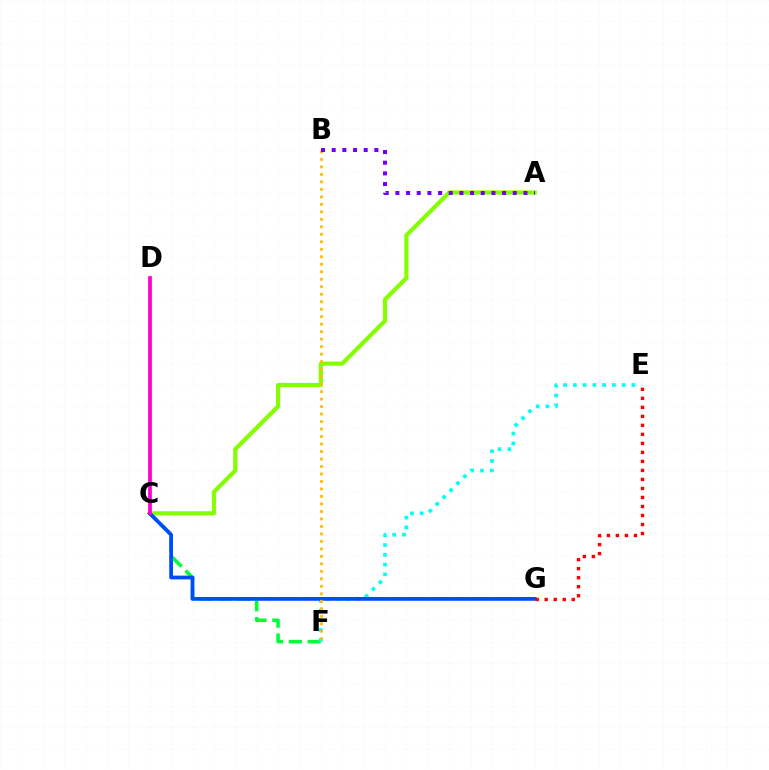{('C', 'F'): [{'color': '#00ff39', 'line_style': 'dashed', 'thickness': 2.57}], ('E', 'F'): [{'color': '#00fff6', 'line_style': 'dotted', 'thickness': 2.65}], ('A', 'C'): [{'color': '#84ff00', 'line_style': 'solid', 'thickness': 2.98}], ('C', 'G'): [{'color': '#004bff', 'line_style': 'solid', 'thickness': 2.7}], ('B', 'F'): [{'color': '#ffbd00', 'line_style': 'dotted', 'thickness': 2.04}], ('A', 'B'): [{'color': '#7200ff', 'line_style': 'dotted', 'thickness': 2.9}], ('E', 'G'): [{'color': '#ff0000', 'line_style': 'dotted', 'thickness': 2.45}], ('C', 'D'): [{'color': '#ff00cf', 'line_style': 'solid', 'thickness': 2.68}]}